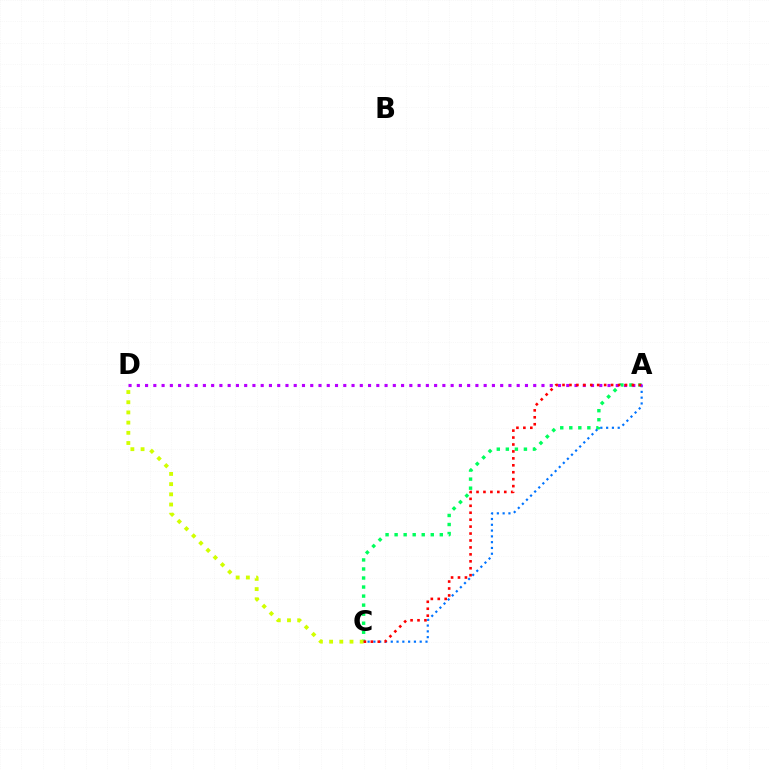{('A', 'C'): [{'color': '#00ff5c', 'line_style': 'dotted', 'thickness': 2.46}, {'color': '#0074ff', 'line_style': 'dotted', 'thickness': 1.57}, {'color': '#ff0000', 'line_style': 'dotted', 'thickness': 1.89}], ('C', 'D'): [{'color': '#d1ff00', 'line_style': 'dotted', 'thickness': 2.77}], ('A', 'D'): [{'color': '#b900ff', 'line_style': 'dotted', 'thickness': 2.24}]}